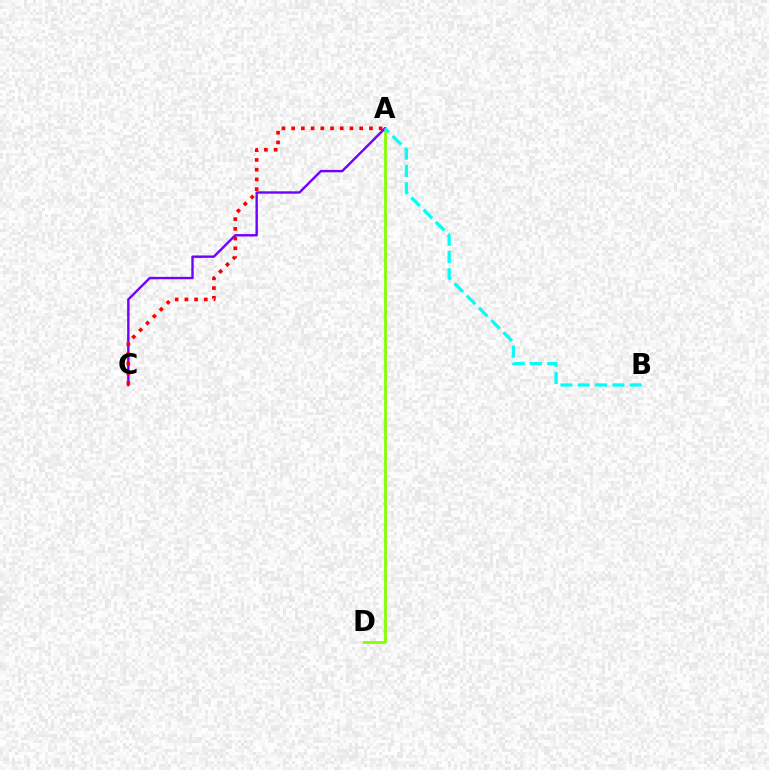{('A', 'D'): [{'color': '#84ff00', 'line_style': 'solid', 'thickness': 2.02}], ('A', 'C'): [{'color': '#7200ff', 'line_style': 'solid', 'thickness': 1.72}, {'color': '#ff0000', 'line_style': 'dotted', 'thickness': 2.64}], ('A', 'B'): [{'color': '#00fff6', 'line_style': 'dashed', 'thickness': 2.35}]}